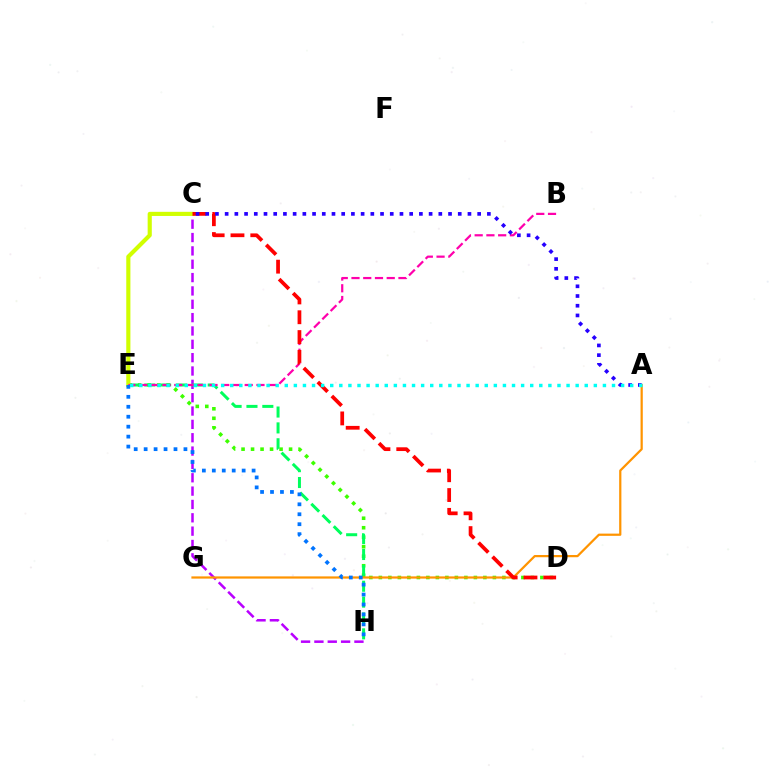{('D', 'E'): [{'color': '#3dff00', 'line_style': 'dotted', 'thickness': 2.58}], ('C', 'H'): [{'color': '#b900ff', 'line_style': 'dashed', 'thickness': 1.81}], ('E', 'H'): [{'color': '#00ff5c', 'line_style': 'dashed', 'thickness': 2.16}, {'color': '#0074ff', 'line_style': 'dotted', 'thickness': 2.7}], ('C', 'E'): [{'color': '#d1ff00', 'line_style': 'solid', 'thickness': 2.98}], ('A', 'G'): [{'color': '#ff9400', 'line_style': 'solid', 'thickness': 1.6}], ('B', 'E'): [{'color': '#ff00ac', 'line_style': 'dashed', 'thickness': 1.6}], ('C', 'D'): [{'color': '#ff0000', 'line_style': 'dashed', 'thickness': 2.69}], ('A', 'C'): [{'color': '#2500ff', 'line_style': 'dotted', 'thickness': 2.64}], ('A', 'E'): [{'color': '#00fff6', 'line_style': 'dotted', 'thickness': 2.47}]}